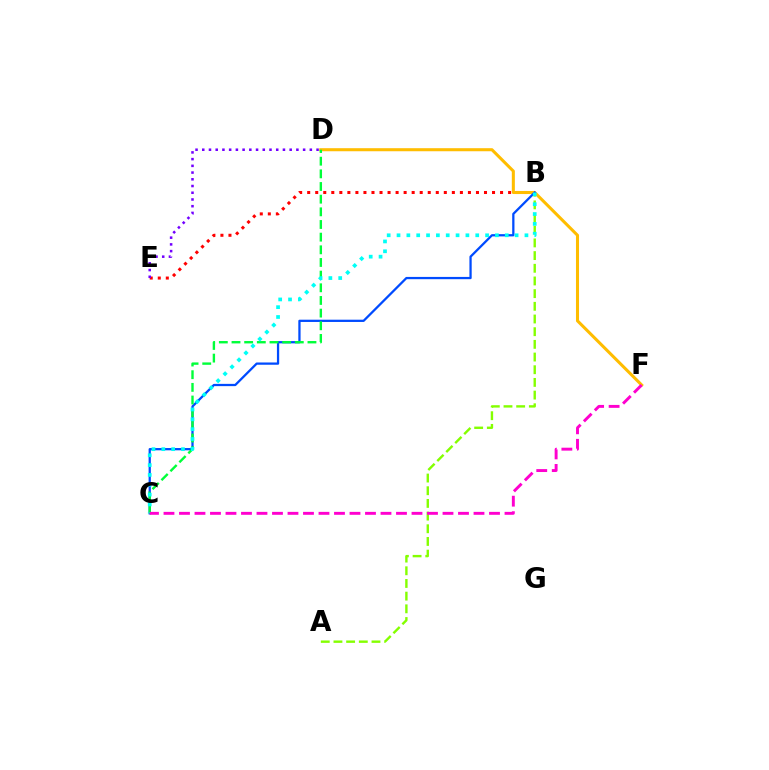{('A', 'B'): [{'color': '#84ff00', 'line_style': 'dashed', 'thickness': 1.72}], ('B', 'E'): [{'color': '#ff0000', 'line_style': 'dotted', 'thickness': 2.18}], ('D', 'F'): [{'color': '#ffbd00', 'line_style': 'solid', 'thickness': 2.2}], ('B', 'C'): [{'color': '#004bff', 'line_style': 'solid', 'thickness': 1.63}, {'color': '#00fff6', 'line_style': 'dotted', 'thickness': 2.67}], ('C', 'D'): [{'color': '#00ff39', 'line_style': 'dashed', 'thickness': 1.72}], ('D', 'E'): [{'color': '#7200ff', 'line_style': 'dotted', 'thickness': 1.83}], ('C', 'F'): [{'color': '#ff00cf', 'line_style': 'dashed', 'thickness': 2.11}]}